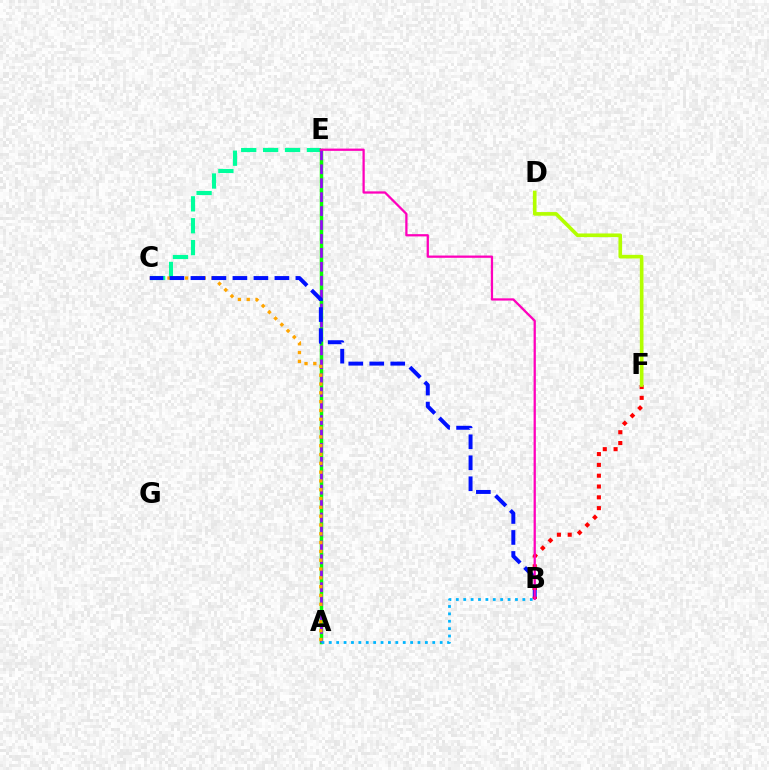{('C', 'E'): [{'color': '#00ff9d', 'line_style': 'dashed', 'thickness': 2.98}], ('A', 'E'): [{'color': '#08ff00', 'line_style': 'solid', 'thickness': 2.5}, {'color': '#9b00ff', 'line_style': 'dashed', 'thickness': 1.89}], ('A', 'C'): [{'color': '#ffa500', 'line_style': 'dotted', 'thickness': 2.39}], ('B', 'C'): [{'color': '#0010ff', 'line_style': 'dashed', 'thickness': 2.85}], ('B', 'F'): [{'color': '#ff0000', 'line_style': 'dotted', 'thickness': 2.94}], ('B', 'E'): [{'color': '#ff00bd', 'line_style': 'solid', 'thickness': 1.64}], ('A', 'B'): [{'color': '#00b5ff', 'line_style': 'dotted', 'thickness': 2.01}], ('D', 'F'): [{'color': '#b3ff00', 'line_style': 'solid', 'thickness': 2.62}]}